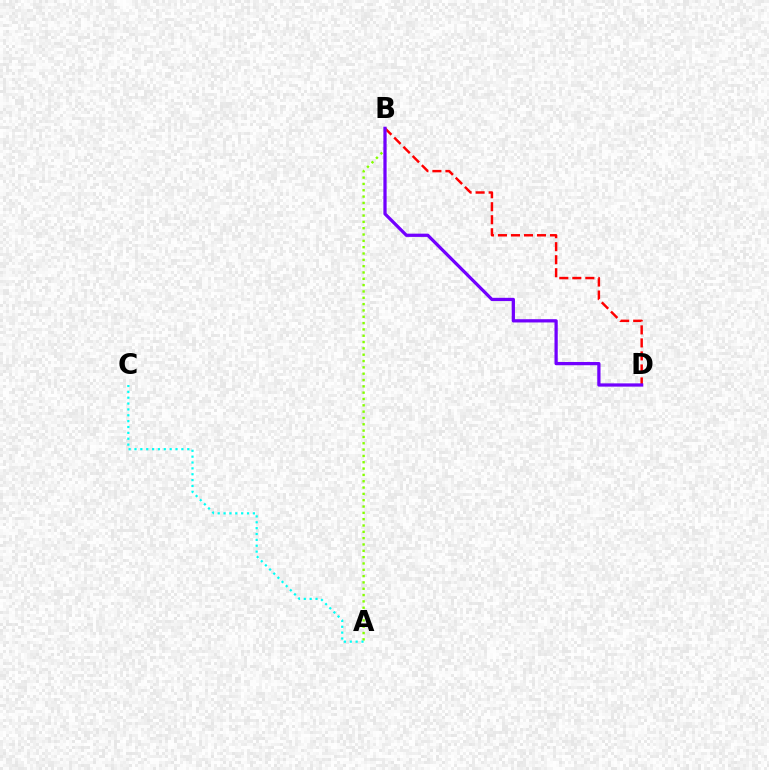{('B', 'D'): [{'color': '#ff0000', 'line_style': 'dashed', 'thickness': 1.77}, {'color': '#7200ff', 'line_style': 'solid', 'thickness': 2.34}], ('A', 'B'): [{'color': '#84ff00', 'line_style': 'dotted', 'thickness': 1.72}], ('A', 'C'): [{'color': '#00fff6', 'line_style': 'dotted', 'thickness': 1.59}]}